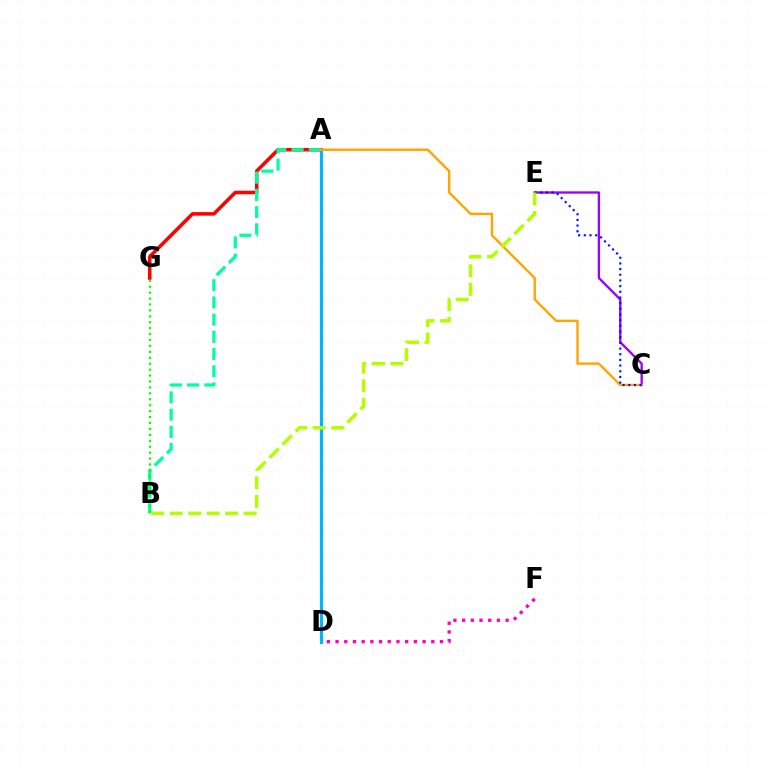{('D', 'F'): [{'color': '#ff00bd', 'line_style': 'dotted', 'thickness': 2.36}], ('C', 'E'): [{'color': '#9b00ff', 'line_style': 'solid', 'thickness': 1.68}, {'color': '#0010ff', 'line_style': 'dotted', 'thickness': 1.54}], ('A', 'G'): [{'color': '#ff0000', 'line_style': 'solid', 'thickness': 2.55}], ('A', 'D'): [{'color': '#00b5ff', 'line_style': 'solid', 'thickness': 2.29}], ('A', 'B'): [{'color': '#00ff9d', 'line_style': 'dashed', 'thickness': 2.34}], ('A', 'C'): [{'color': '#ffa500', 'line_style': 'solid', 'thickness': 1.71}], ('B', 'G'): [{'color': '#08ff00', 'line_style': 'dotted', 'thickness': 1.61}], ('B', 'E'): [{'color': '#b3ff00', 'line_style': 'dashed', 'thickness': 2.51}]}